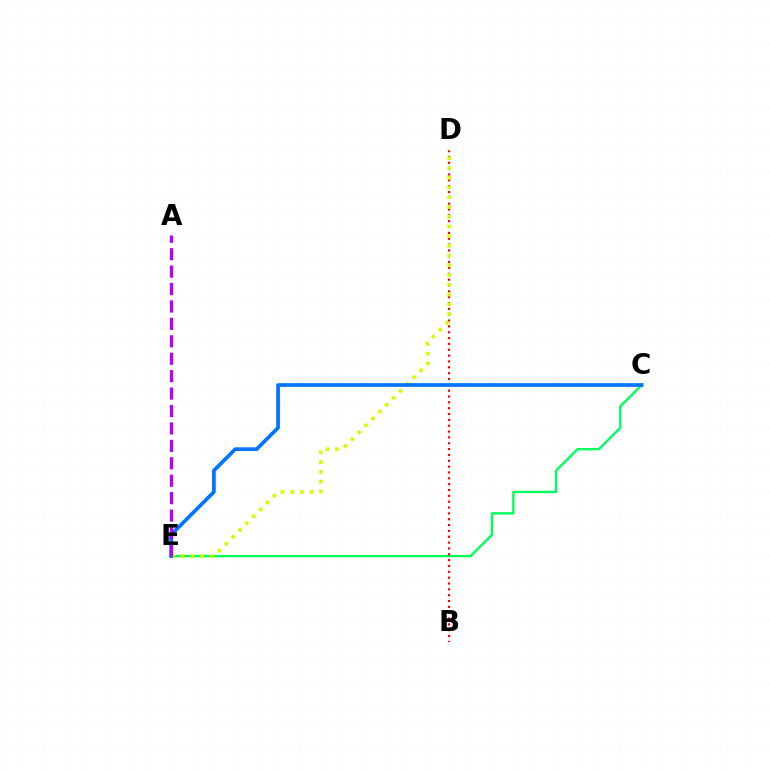{('C', 'E'): [{'color': '#00ff5c', 'line_style': 'solid', 'thickness': 1.71}, {'color': '#0074ff', 'line_style': 'solid', 'thickness': 2.67}], ('B', 'D'): [{'color': '#ff0000', 'line_style': 'dotted', 'thickness': 1.59}], ('D', 'E'): [{'color': '#d1ff00', 'line_style': 'dotted', 'thickness': 2.64}], ('A', 'E'): [{'color': '#b900ff', 'line_style': 'dashed', 'thickness': 2.37}]}